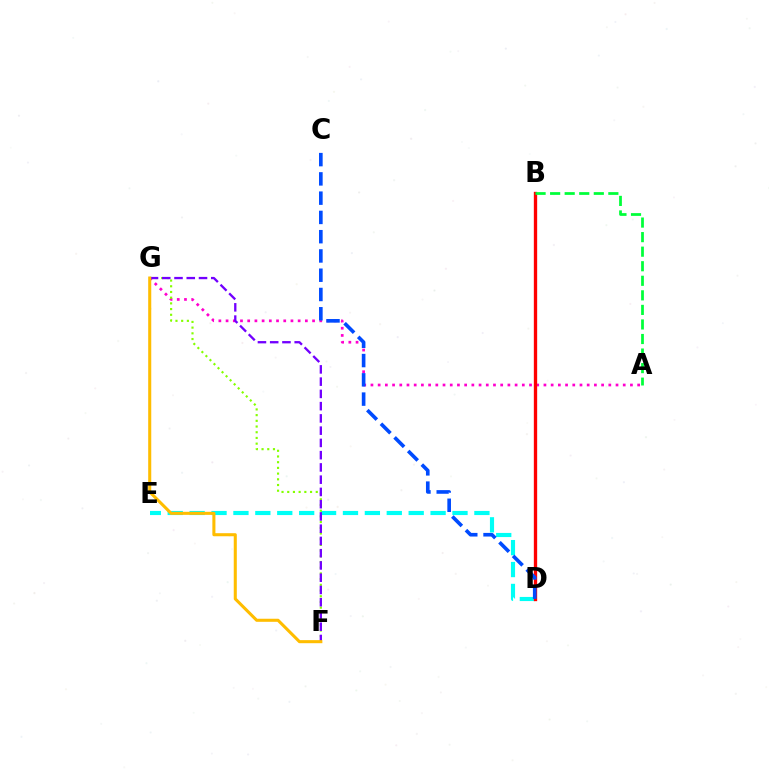{('D', 'E'): [{'color': '#00fff6', 'line_style': 'dashed', 'thickness': 2.98}], ('A', 'G'): [{'color': '#ff00cf', 'line_style': 'dotted', 'thickness': 1.96}], ('B', 'D'): [{'color': '#ff0000', 'line_style': 'solid', 'thickness': 2.4}], ('C', 'D'): [{'color': '#004bff', 'line_style': 'dashed', 'thickness': 2.62}], ('F', 'G'): [{'color': '#84ff00', 'line_style': 'dotted', 'thickness': 1.55}, {'color': '#7200ff', 'line_style': 'dashed', 'thickness': 1.66}, {'color': '#ffbd00', 'line_style': 'solid', 'thickness': 2.2}], ('A', 'B'): [{'color': '#00ff39', 'line_style': 'dashed', 'thickness': 1.98}]}